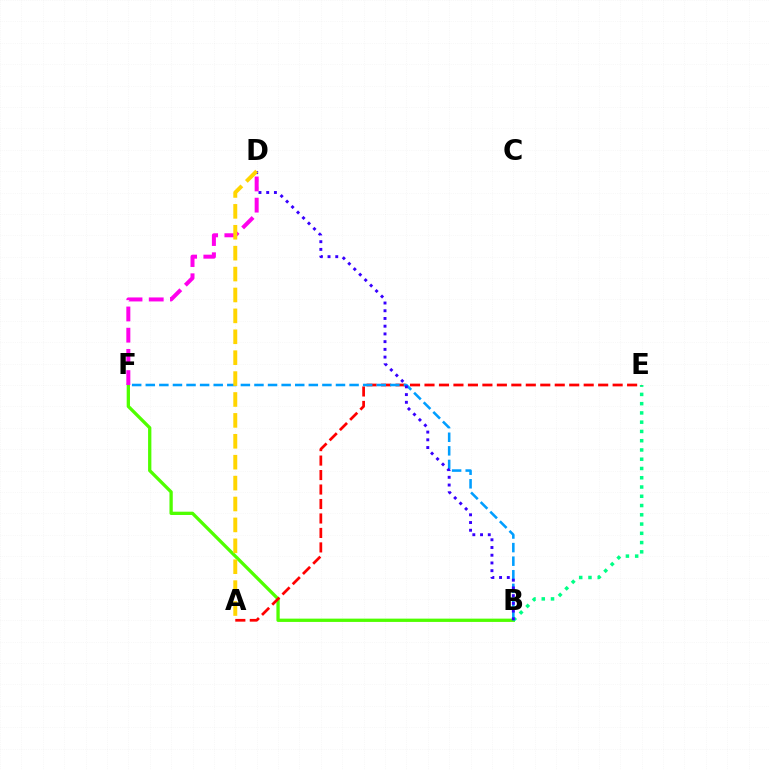{('B', 'F'): [{'color': '#4fff00', 'line_style': 'solid', 'thickness': 2.38}, {'color': '#009eff', 'line_style': 'dashed', 'thickness': 1.85}], ('B', 'E'): [{'color': '#00ff86', 'line_style': 'dotted', 'thickness': 2.52}], ('A', 'E'): [{'color': '#ff0000', 'line_style': 'dashed', 'thickness': 1.97}], ('B', 'D'): [{'color': '#3700ff', 'line_style': 'dotted', 'thickness': 2.1}], ('D', 'F'): [{'color': '#ff00ed', 'line_style': 'dashed', 'thickness': 2.88}], ('A', 'D'): [{'color': '#ffd500', 'line_style': 'dashed', 'thickness': 2.84}]}